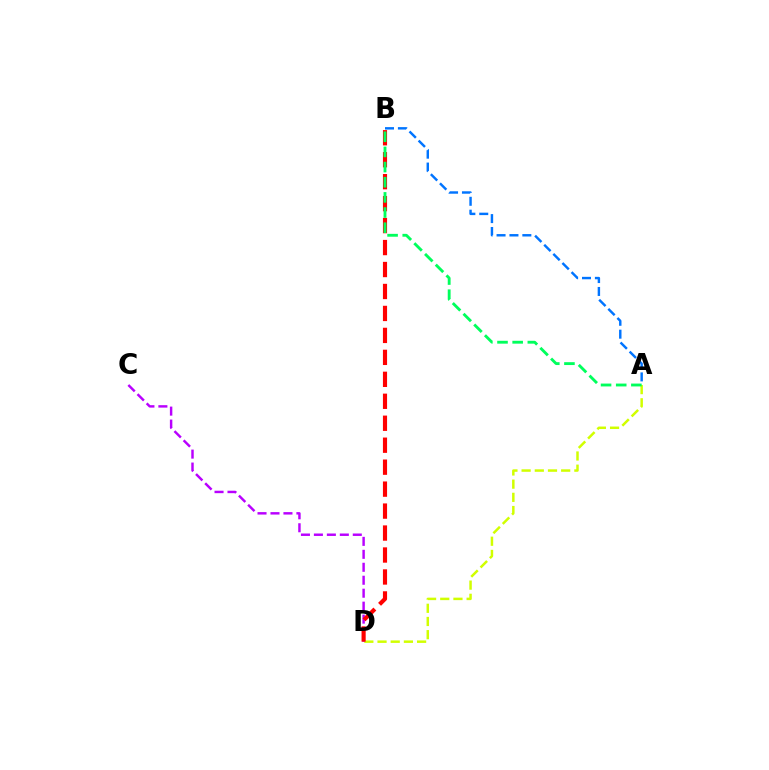{('A', 'D'): [{'color': '#d1ff00', 'line_style': 'dashed', 'thickness': 1.79}], ('A', 'B'): [{'color': '#0074ff', 'line_style': 'dashed', 'thickness': 1.75}, {'color': '#00ff5c', 'line_style': 'dashed', 'thickness': 2.06}], ('C', 'D'): [{'color': '#b900ff', 'line_style': 'dashed', 'thickness': 1.76}], ('B', 'D'): [{'color': '#ff0000', 'line_style': 'dashed', 'thickness': 2.98}]}